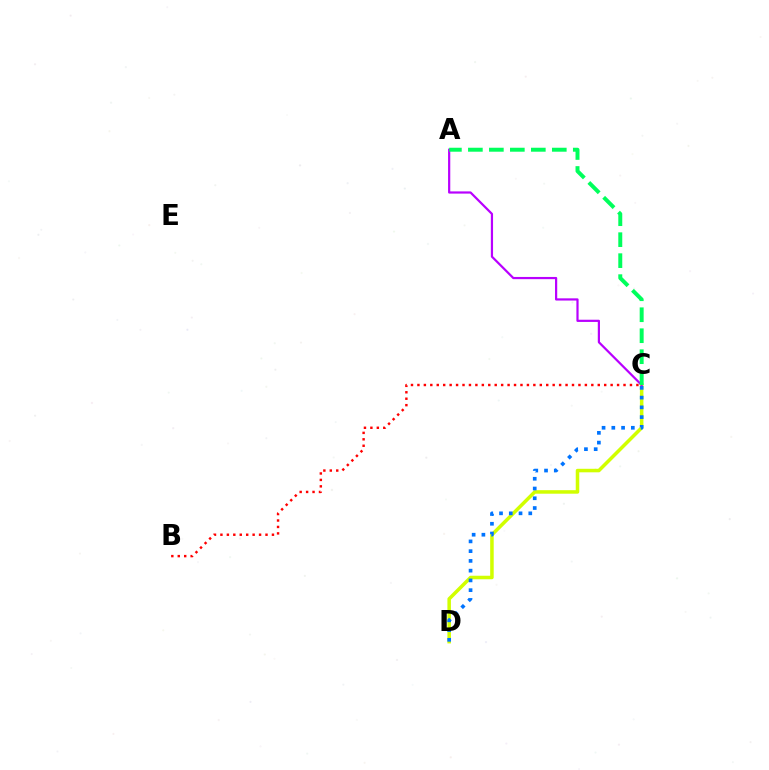{('C', 'D'): [{'color': '#d1ff00', 'line_style': 'solid', 'thickness': 2.53}, {'color': '#0074ff', 'line_style': 'dotted', 'thickness': 2.65}], ('B', 'C'): [{'color': '#ff0000', 'line_style': 'dotted', 'thickness': 1.75}], ('A', 'C'): [{'color': '#b900ff', 'line_style': 'solid', 'thickness': 1.59}, {'color': '#00ff5c', 'line_style': 'dashed', 'thickness': 2.85}]}